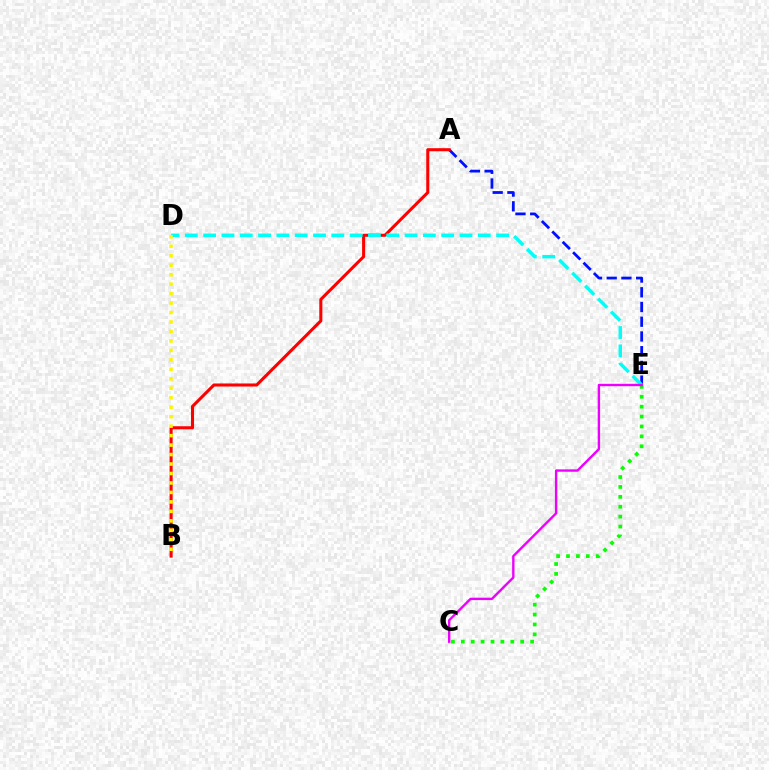{('A', 'E'): [{'color': '#0010ff', 'line_style': 'dashed', 'thickness': 2.0}], ('A', 'B'): [{'color': '#ff0000', 'line_style': 'solid', 'thickness': 2.21}], ('D', 'E'): [{'color': '#00fff6', 'line_style': 'dashed', 'thickness': 2.49}], ('C', 'E'): [{'color': '#08ff00', 'line_style': 'dotted', 'thickness': 2.69}, {'color': '#ee00ff', 'line_style': 'solid', 'thickness': 1.72}], ('B', 'D'): [{'color': '#fcf500', 'line_style': 'dotted', 'thickness': 2.57}]}